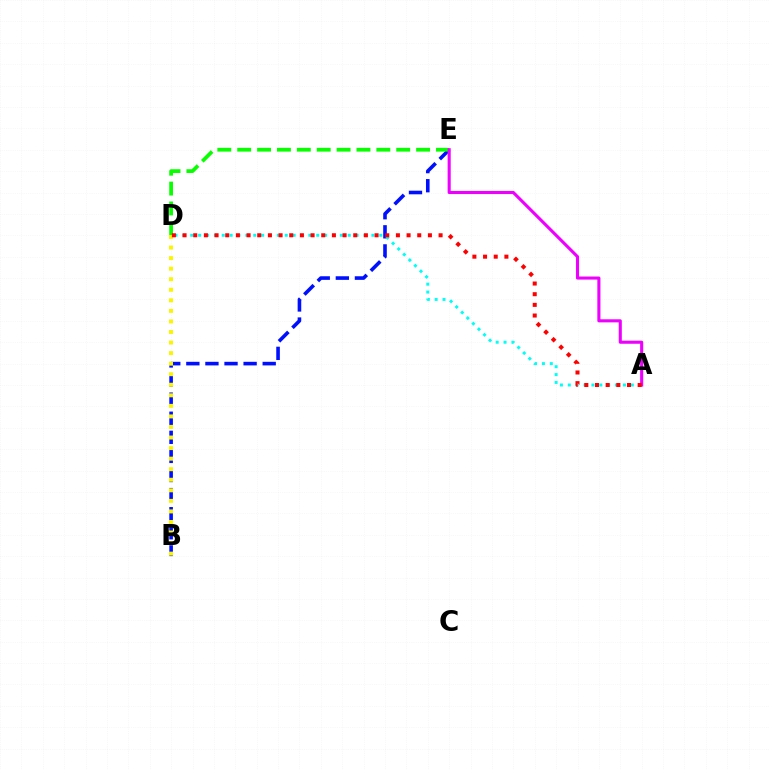{('B', 'E'): [{'color': '#0010ff', 'line_style': 'dashed', 'thickness': 2.59}], ('D', 'E'): [{'color': '#08ff00', 'line_style': 'dashed', 'thickness': 2.7}], ('B', 'D'): [{'color': '#fcf500', 'line_style': 'dotted', 'thickness': 2.87}], ('A', 'D'): [{'color': '#00fff6', 'line_style': 'dotted', 'thickness': 2.14}, {'color': '#ff0000', 'line_style': 'dotted', 'thickness': 2.9}], ('A', 'E'): [{'color': '#ee00ff', 'line_style': 'solid', 'thickness': 2.22}]}